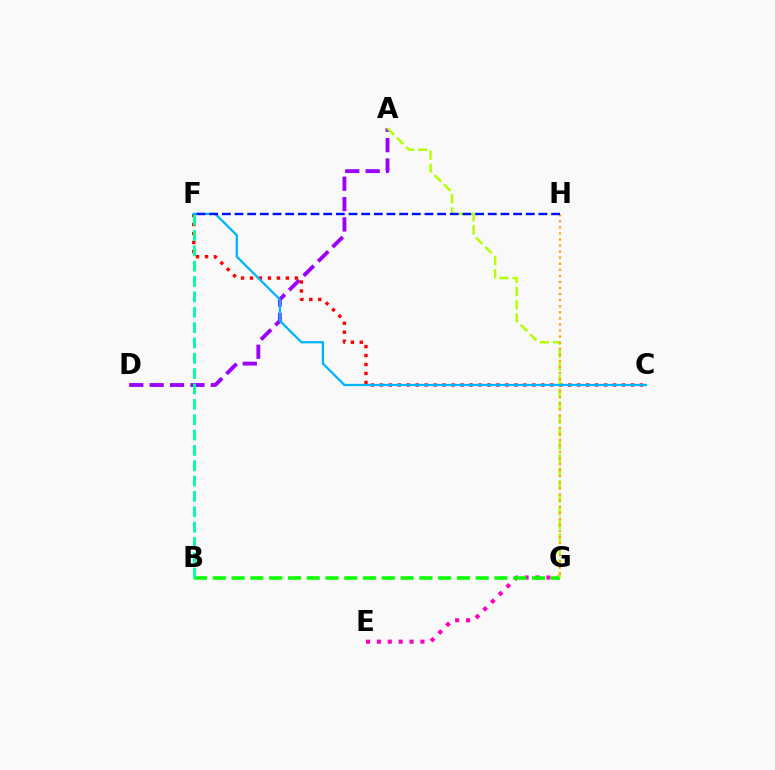{('E', 'G'): [{'color': '#ff00bd', 'line_style': 'dotted', 'thickness': 2.96}], ('A', 'D'): [{'color': '#9b00ff', 'line_style': 'dashed', 'thickness': 2.77}], ('B', 'G'): [{'color': '#08ff00', 'line_style': 'dashed', 'thickness': 2.55}], ('C', 'F'): [{'color': '#ff0000', 'line_style': 'dotted', 'thickness': 2.44}, {'color': '#00b5ff', 'line_style': 'solid', 'thickness': 1.64}], ('A', 'G'): [{'color': '#b3ff00', 'line_style': 'dashed', 'thickness': 1.79}], ('G', 'H'): [{'color': '#ffa500', 'line_style': 'dotted', 'thickness': 1.65}], ('B', 'F'): [{'color': '#00ff9d', 'line_style': 'dashed', 'thickness': 2.08}], ('F', 'H'): [{'color': '#0010ff', 'line_style': 'dashed', 'thickness': 1.72}]}